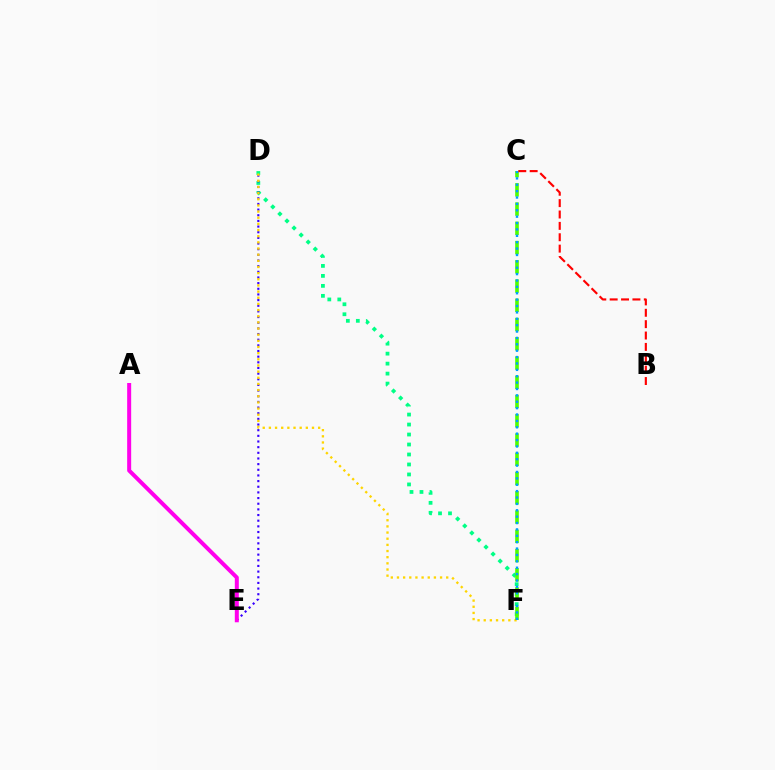{('D', 'F'): [{'color': '#00ff86', 'line_style': 'dotted', 'thickness': 2.71}, {'color': '#ffd500', 'line_style': 'dotted', 'thickness': 1.67}], ('D', 'E'): [{'color': '#3700ff', 'line_style': 'dotted', 'thickness': 1.54}], ('C', 'F'): [{'color': '#4fff00', 'line_style': 'dashed', 'thickness': 2.61}, {'color': '#009eff', 'line_style': 'dotted', 'thickness': 1.73}], ('A', 'E'): [{'color': '#ff00ed', 'line_style': 'solid', 'thickness': 2.88}], ('B', 'C'): [{'color': '#ff0000', 'line_style': 'dashed', 'thickness': 1.55}]}